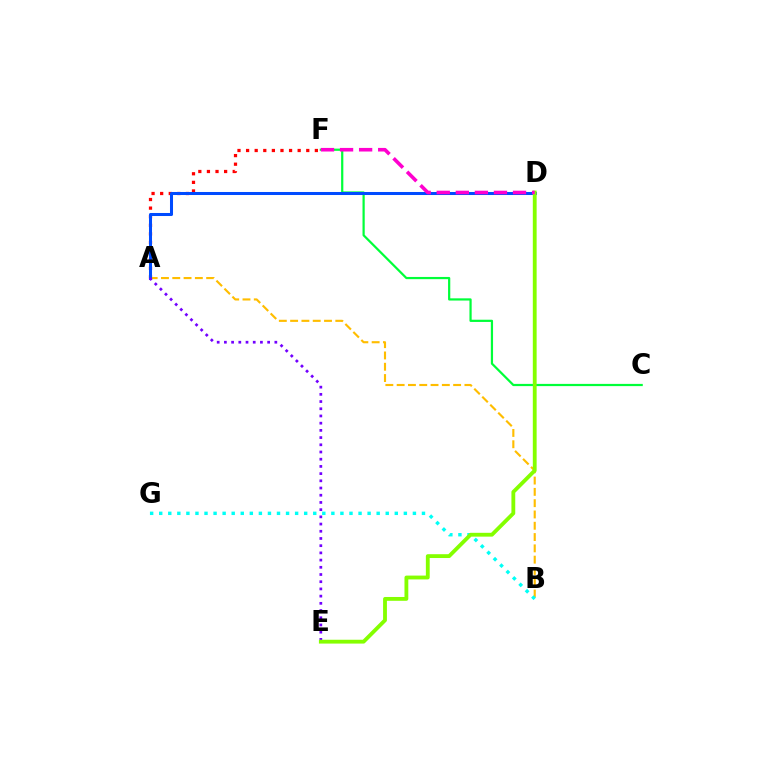{('A', 'F'): [{'color': '#ff0000', 'line_style': 'dotted', 'thickness': 2.34}], ('C', 'F'): [{'color': '#00ff39', 'line_style': 'solid', 'thickness': 1.6}], ('A', 'B'): [{'color': '#ffbd00', 'line_style': 'dashed', 'thickness': 1.53}], ('B', 'G'): [{'color': '#00fff6', 'line_style': 'dotted', 'thickness': 2.46}], ('A', 'D'): [{'color': '#004bff', 'line_style': 'solid', 'thickness': 2.18}], ('A', 'E'): [{'color': '#7200ff', 'line_style': 'dotted', 'thickness': 1.96}], ('D', 'E'): [{'color': '#84ff00', 'line_style': 'solid', 'thickness': 2.76}], ('D', 'F'): [{'color': '#ff00cf', 'line_style': 'dashed', 'thickness': 2.59}]}